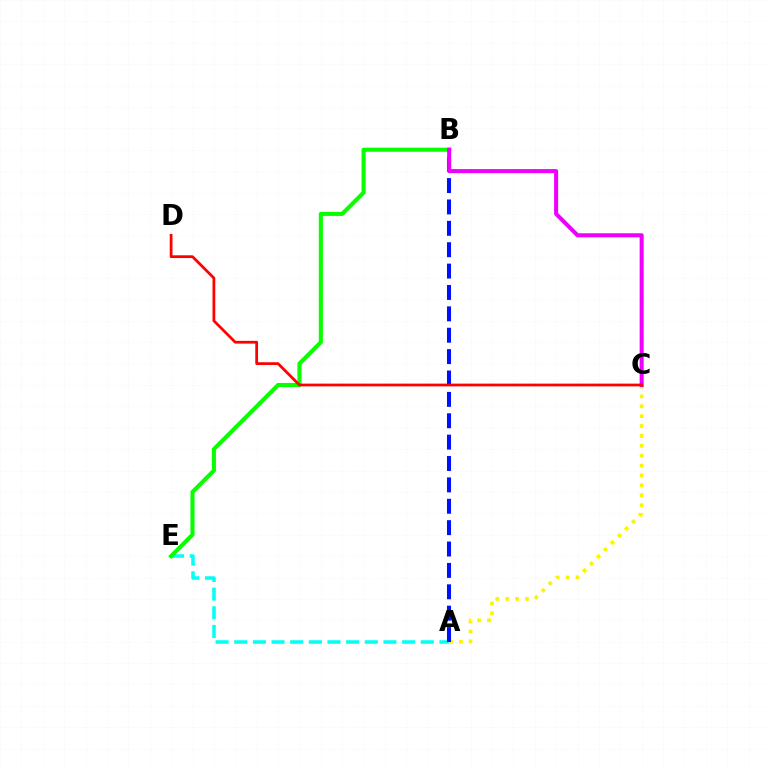{('A', 'C'): [{'color': '#fcf500', 'line_style': 'dotted', 'thickness': 2.69}], ('A', 'E'): [{'color': '#00fff6', 'line_style': 'dashed', 'thickness': 2.53}], ('A', 'B'): [{'color': '#0010ff', 'line_style': 'dashed', 'thickness': 2.9}], ('B', 'E'): [{'color': '#08ff00', 'line_style': 'solid', 'thickness': 2.95}], ('B', 'C'): [{'color': '#ee00ff', 'line_style': 'solid', 'thickness': 2.92}], ('C', 'D'): [{'color': '#ff0000', 'line_style': 'solid', 'thickness': 1.99}]}